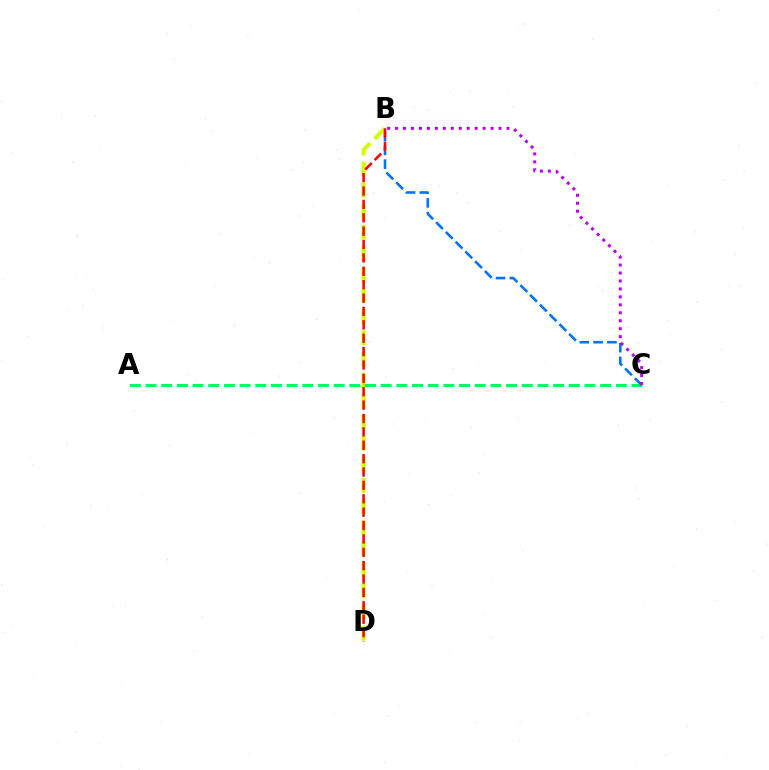{('B', 'D'): [{'color': '#d1ff00', 'line_style': 'dashed', 'thickness': 2.87}, {'color': '#ff0000', 'line_style': 'dashed', 'thickness': 1.82}], ('A', 'C'): [{'color': '#00ff5c', 'line_style': 'dashed', 'thickness': 2.13}], ('B', 'C'): [{'color': '#0074ff', 'line_style': 'dashed', 'thickness': 1.87}, {'color': '#b900ff', 'line_style': 'dotted', 'thickness': 2.16}]}